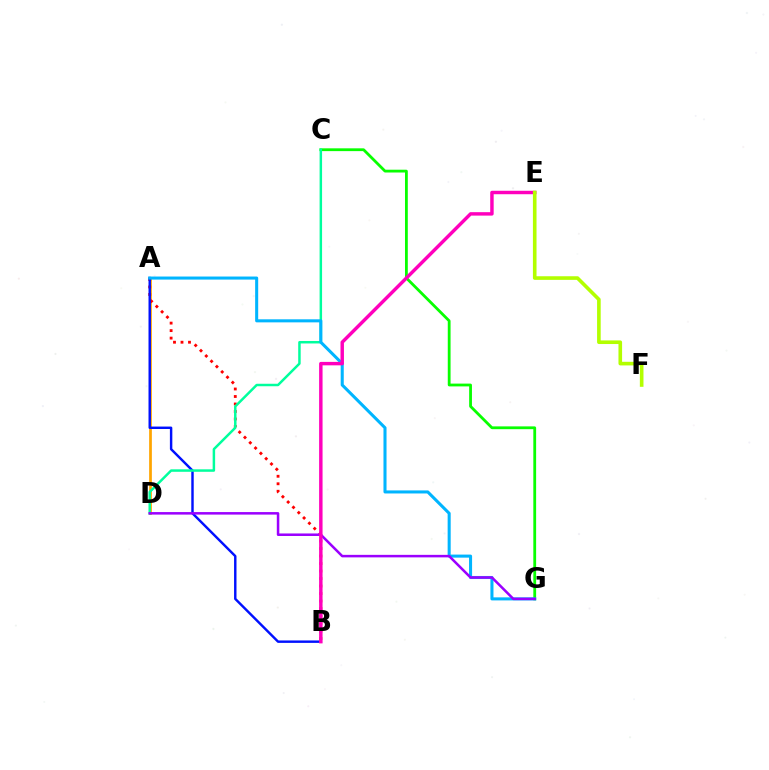{('C', 'G'): [{'color': '#08ff00', 'line_style': 'solid', 'thickness': 2.01}], ('A', 'D'): [{'color': '#ffa500', 'line_style': 'solid', 'thickness': 1.96}], ('A', 'B'): [{'color': '#ff0000', 'line_style': 'dotted', 'thickness': 2.04}, {'color': '#0010ff', 'line_style': 'solid', 'thickness': 1.75}], ('C', 'D'): [{'color': '#00ff9d', 'line_style': 'solid', 'thickness': 1.79}], ('A', 'G'): [{'color': '#00b5ff', 'line_style': 'solid', 'thickness': 2.2}], ('D', 'G'): [{'color': '#9b00ff', 'line_style': 'solid', 'thickness': 1.82}], ('B', 'E'): [{'color': '#ff00bd', 'line_style': 'solid', 'thickness': 2.48}], ('E', 'F'): [{'color': '#b3ff00', 'line_style': 'solid', 'thickness': 2.61}]}